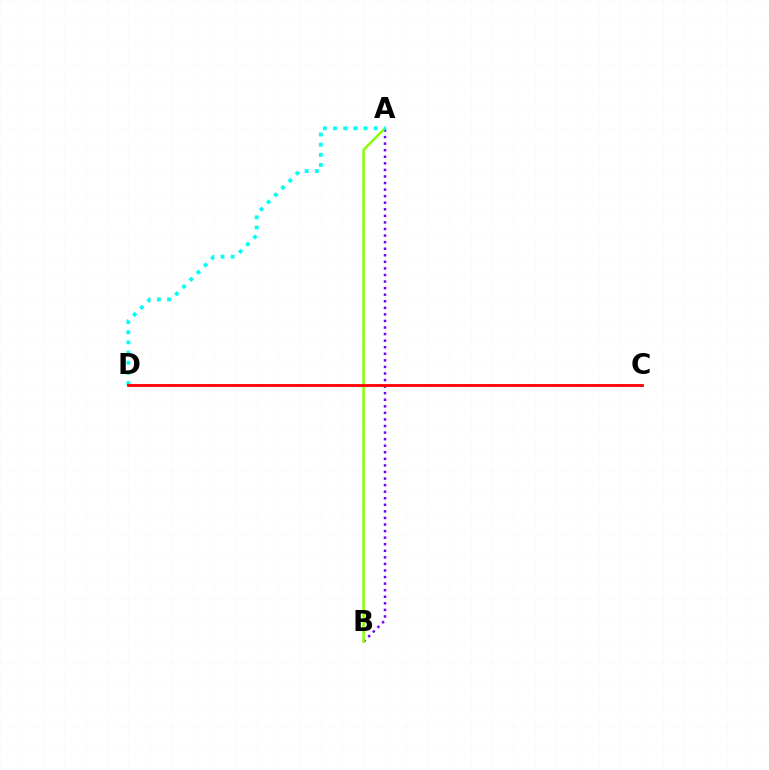{('A', 'B'): [{'color': '#7200ff', 'line_style': 'dotted', 'thickness': 1.78}, {'color': '#84ff00', 'line_style': 'solid', 'thickness': 1.76}], ('A', 'D'): [{'color': '#00fff6', 'line_style': 'dotted', 'thickness': 2.76}], ('C', 'D'): [{'color': '#ff0000', 'line_style': 'solid', 'thickness': 2.03}]}